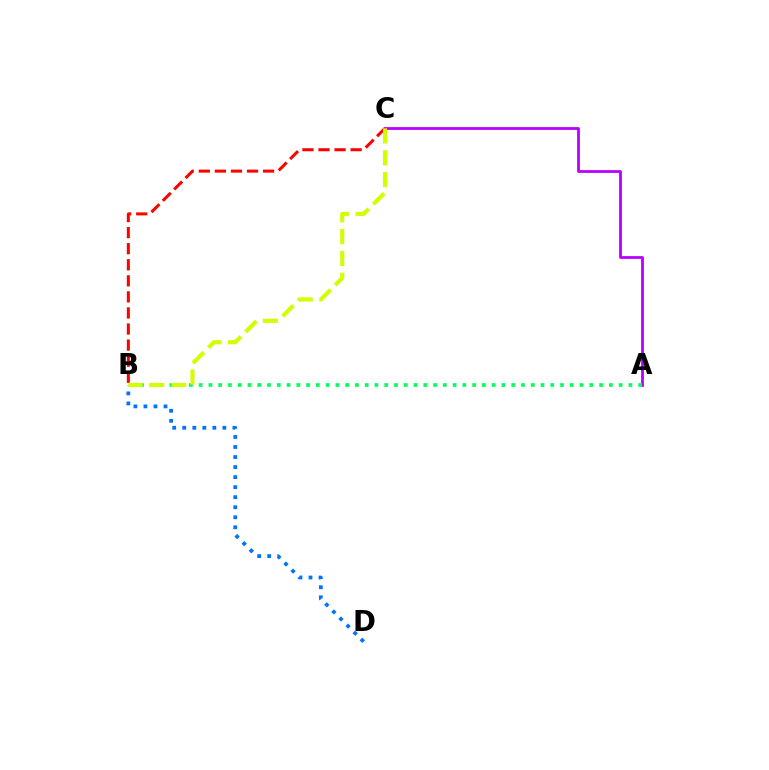{('B', 'D'): [{'color': '#0074ff', 'line_style': 'dotted', 'thickness': 2.73}], ('A', 'C'): [{'color': '#b900ff', 'line_style': 'solid', 'thickness': 2.0}], ('B', 'C'): [{'color': '#ff0000', 'line_style': 'dashed', 'thickness': 2.18}, {'color': '#d1ff00', 'line_style': 'dashed', 'thickness': 2.96}], ('A', 'B'): [{'color': '#00ff5c', 'line_style': 'dotted', 'thickness': 2.65}]}